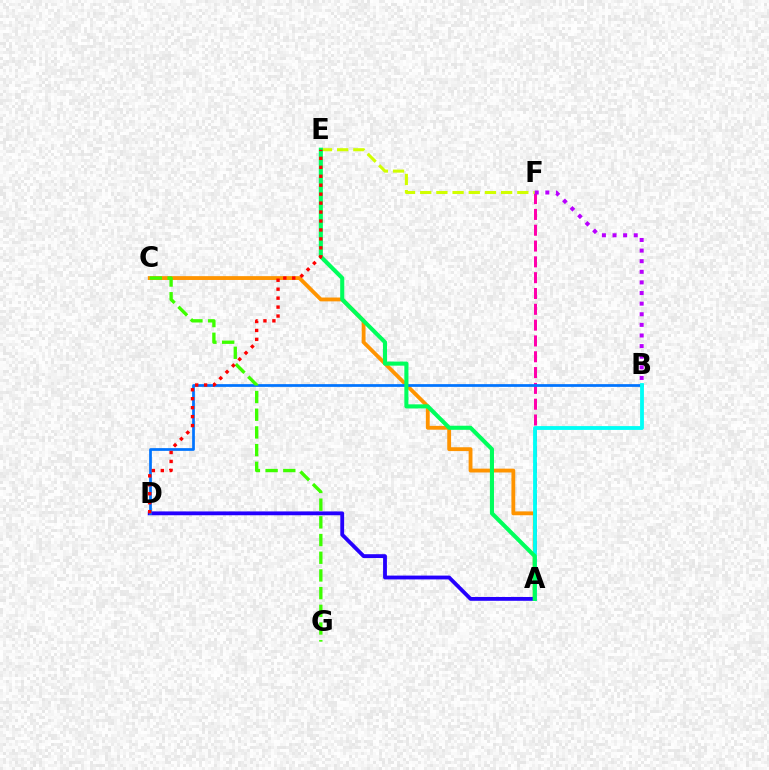{('A', 'C'): [{'color': '#ff9400', 'line_style': 'solid', 'thickness': 2.76}], ('A', 'D'): [{'color': '#2500ff', 'line_style': 'solid', 'thickness': 2.76}], ('A', 'F'): [{'color': '#ff00ac', 'line_style': 'dashed', 'thickness': 2.15}], ('B', 'D'): [{'color': '#0074ff', 'line_style': 'solid', 'thickness': 1.97}], ('A', 'B'): [{'color': '#00fff6', 'line_style': 'solid', 'thickness': 2.75}], ('E', 'F'): [{'color': '#d1ff00', 'line_style': 'dashed', 'thickness': 2.2}], ('C', 'G'): [{'color': '#3dff00', 'line_style': 'dashed', 'thickness': 2.4}], ('A', 'E'): [{'color': '#00ff5c', 'line_style': 'solid', 'thickness': 2.94}], ('B', 'F'): [{'color': '#b900ff', 'line_style': 'dotted', 'thickness': 2.88}], ('D', 'E'): [{'color': '#ff0000', 'line_style': 'dotted', 'thickness': 2.43}]}